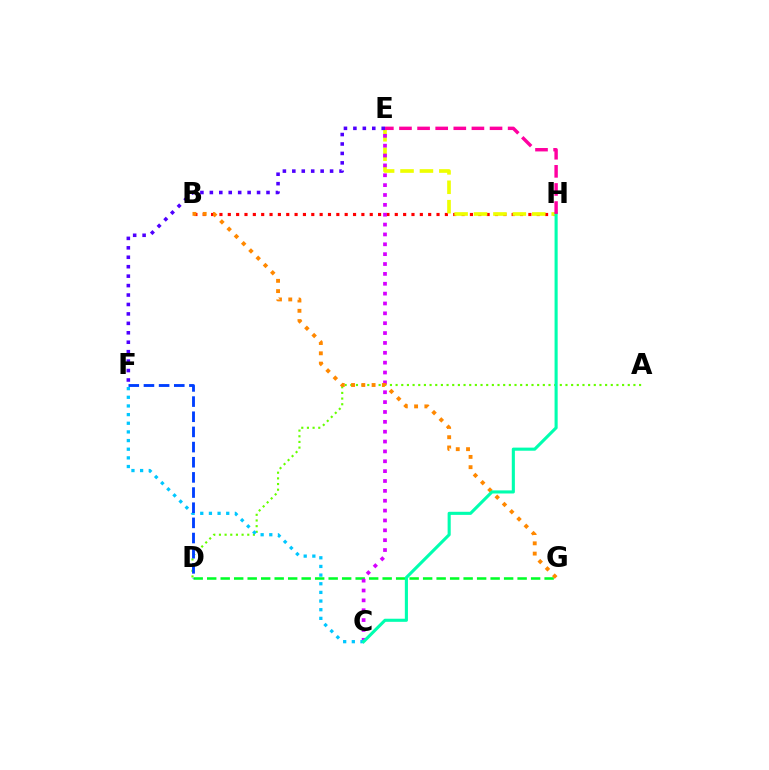{('B', 'H'): [{'color': '#ff0000', 'line_style': 'dotted', 'thickness': 2.27}], ('E', 'H'): [{'color': '#eeff00', 'line_style': 'dashed', 'thickness': 2.64}, {'color': '#ff00a0', 'line_style': 'dashed', 'thickness': 2.46}], ('E', 'F'): [{'color': '#4f00ff', 'line_style': 'dotted', 'thickness': 2.57}], ('A', 'D'): [{'color': '#66ff00', 'line_style': 'dotted', 'thickness': 1.54}], ('D', 'G'): [{'color': '#00ff27', 'line_style': 'dashed', 'thickness': 1.83}], ('C', 'E'): [{'color': '#d600ff', 'line_style': 'dotted', 'thickness': 2.68}], ('C', 'F'): [{'color': '#00c7ff', 'line_style': 'dotted', 'thickness': 2.35}], ('D', 'F'): [{'color': '#003fff', 'line_style': 'dashed', 'thickness': 2.06}], ('B', 'G'): [{'color': '#ff8800', 'line_style': 'dotted', 'thickness': 2.79}], ('C', 'H'): [{'color': '#00ffaf', 'line_style': 'solid', 'thickness': 2.23}]}